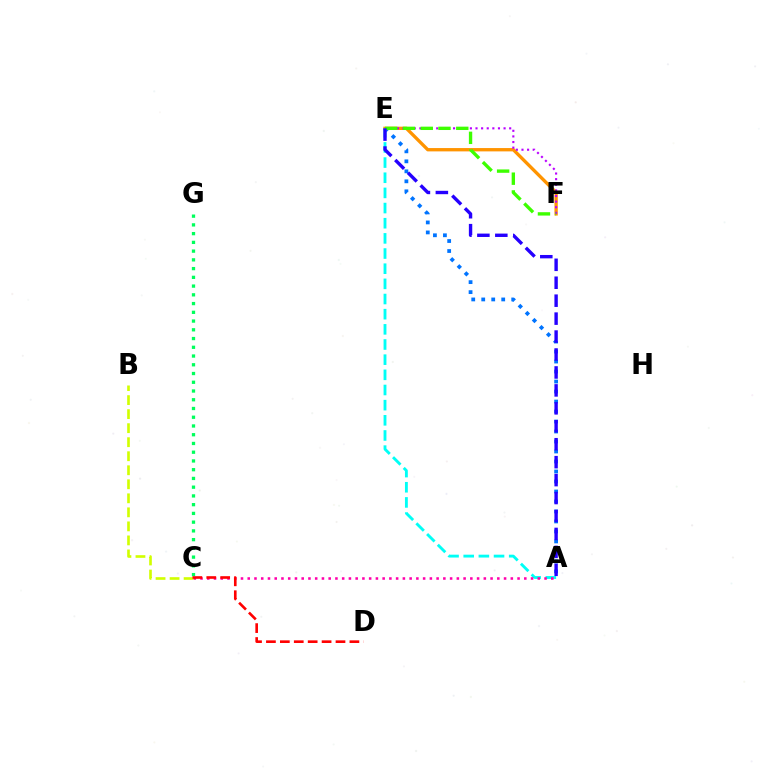{('A', 'E'): [{'color': '#0074ff', 'line_style': 'dotted', 'thickness': 2.72}, {'color': '#00fff6', 'line_style': 'dashed', 'thickness': 2.06}, {'color': '#2500ff', 'line_style': 'dashed', 'thickness': 2.44}], ('C', 'G'): [{'color': '#00ff5c', 'line_style': 'dotted', 'thickness': 2.38}], ('E', 'F'): [{'color': '#ff9400', 'line_style': 'solid', 'thickness': 2.39}, {'color': '#b900ff', 'line_style': 'dotted', 'thickness': 1.53}, {'color': '#3dff00', 'line_style': 'dashed', 'thickness': 2.41}], ('A', 'C'): [{'color': '#ff00ac', 'line_style': 'dotted', 'thickness': 1.83}], ('B', 'C'): [{'color': '#d1ff00', 'line_style': 'dashed', 'thickness': 1.91}], ('C', 'D'): [{'color': '#ff0000', 'line_style': 'dashed', 'thickness': 1.89}]}